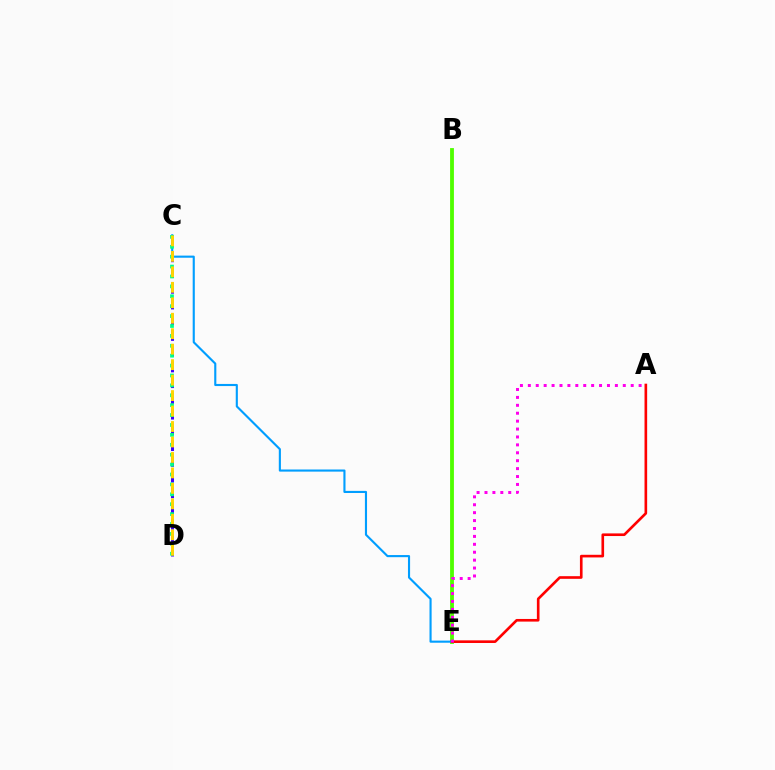{('B', 'E'): [{'color': '#4fff00', 'line_style': 'solid', 'thickness': 2.75}], ('C', 'E'): [{'color': '#009eff', 'line_style': 'solid', 'thickness': 1.53}], ('C', 'D'): [{'color': '#3700ff', 'line_style': 'dashed', 'thickness': 2.14}, {'color': '#00ff86', 'line_style': 'dotted', 'thickness': 2.69}, {'color': '#ffd500', 'line_style': 'dashed', 'thickness': 2.1}], ('A', 'E'): [{'color': '#ff0000', 'line_style': 'solid', 'thickness': 1.9}, {'color': '#ff00ed', 'line_style': 'dotted', 'thickness': 2.15}]}